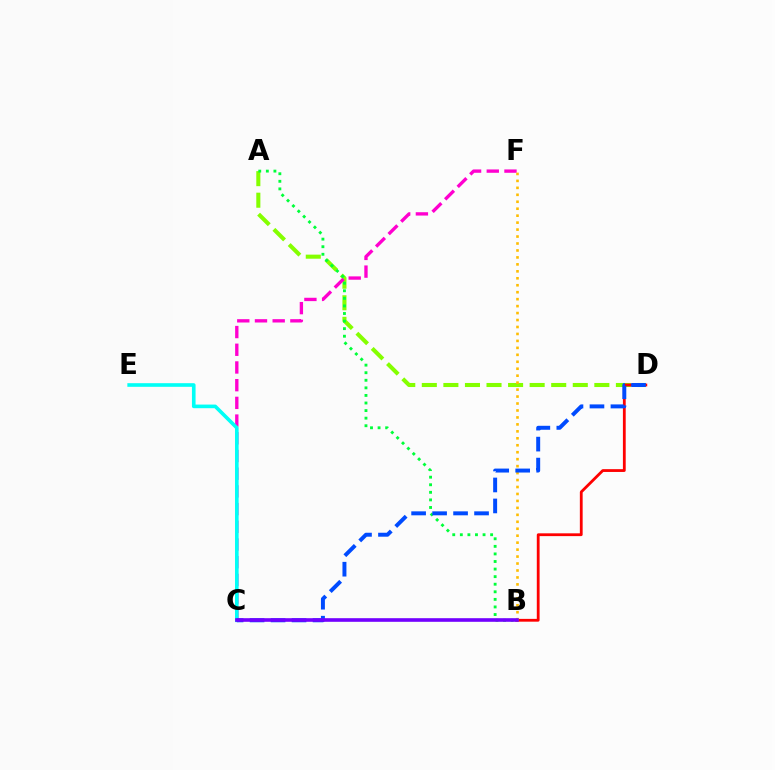{('A', 'D'): [{'color': '#84ff00', 'line_style': 'dashed', 'thickness': 2.93}], ('C', 'F'): [{'color': '#ff00cf', 'line_style': 'dashed', 'thickness': 2.41}], ('B', 'D'): [{'color': '#ff0000', 'line_style': 'solid', 'thickness': 2.01}], ('A', 'B'): [{'color': '#00ff39', 'line_style': 'dotted', 'thickness': 2.06}], ('C', 'E'): [{'color': '#00fff6', 'line_style': 'solid', 'thickness': 2.61}], ('B', 'F'): [{'color': '#ffbd00', 'line_style': 'dotted', 'thickness': 1.89}], ('C', 'D'): [{'color': '#004bff', 'line_style': 'dashed', 'thickness': 2.85}], ('B', 'C'): [{'color': '#7200ff', 'line_style': 'solid', 'thickness': 2.61}]}